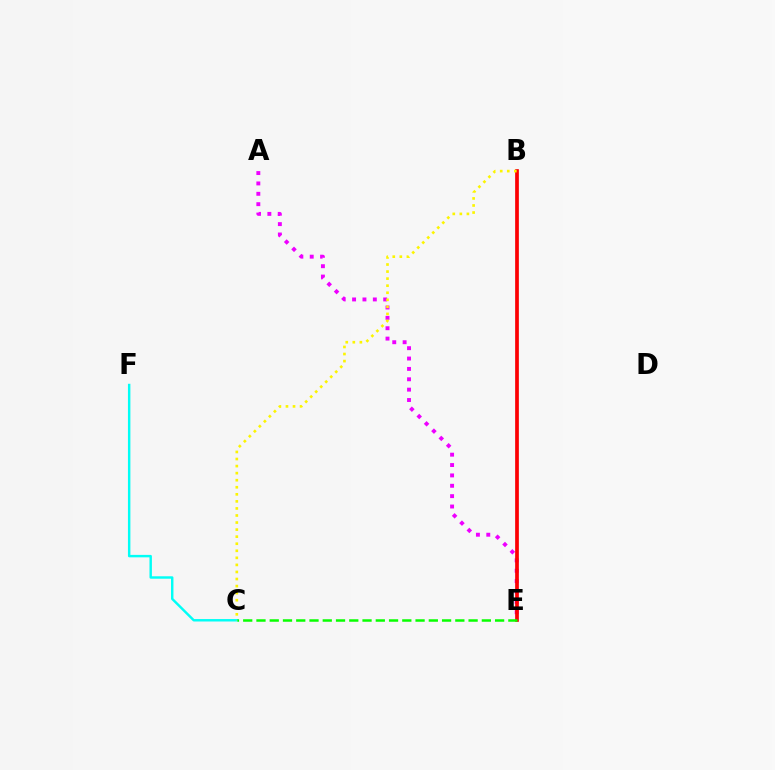{('A', 'E'): [{'color': '#ee00ff', 'line_style': 'dotted', 'thickness': 2.82}], ('B', 'E'): [{'color': '#0010ff', 'line_style': 'solid', 'thickness': 1.65}, {'color': '#ff0000', 'line_style': 'solid', 'thickness': 2.64}], ('C', 'F'): [{'color': '#00fff6', 'line_style': 'solid', 'thickness': 1.76}], ('B', 'C'): [{'color': '#fcf500', 'line_style': 'dotted', 'thickness': 1.92}], ('C', 'E'): [{'color': '#08ff00', 'line_style': 'dashed', 'thickness': 1.8}]}